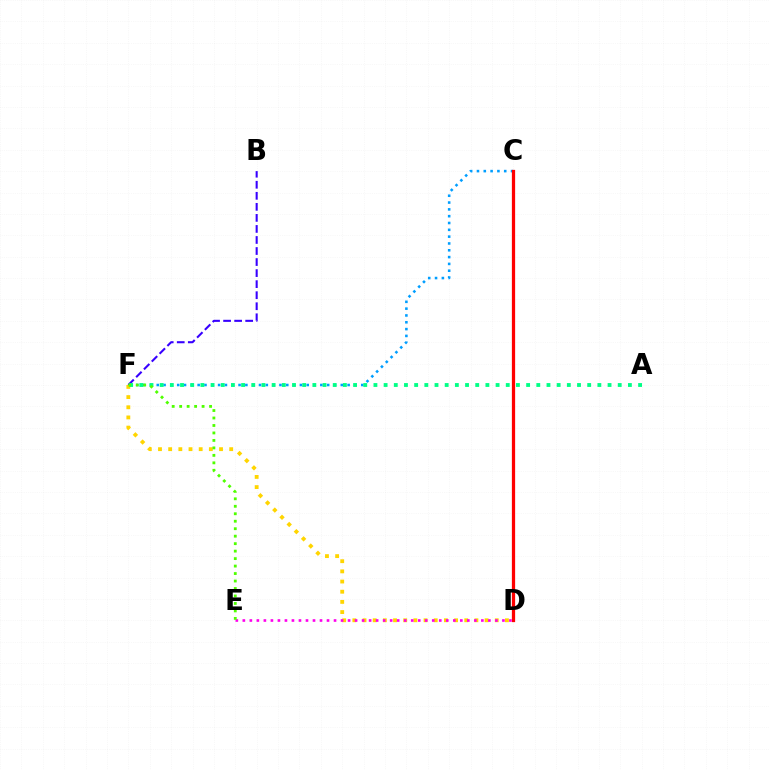{('C', 'F'): [{'color': '#009eff', 'line_style': 'dotted', 'thickness': 1.85}], ('C', 'D'): [{'color': '#ff0000', 'line_style': 'solid', 'thickness': 2.34}], ('B', 'F'): [{'color': '#3700ff', 'line_style': 'dashed', 'thickness': 1.5}], ('D', 'F'): [{'color': '#ffd500', 'line_style': 'dotted', 'thickness': 2.76}], ('D', 'E'): [{'color': '#ff00ed', 'line_style': 'dotted', 'thickness': 1.91}], ('A', 'F'): [{'color': '#00ff86', 'line_style': 'dotted', 'thickness': 2.77}], ('E', 'F'): [{'color': '#4fff00', 'line_style': 'dotted', 'thickness': 2.03}]}